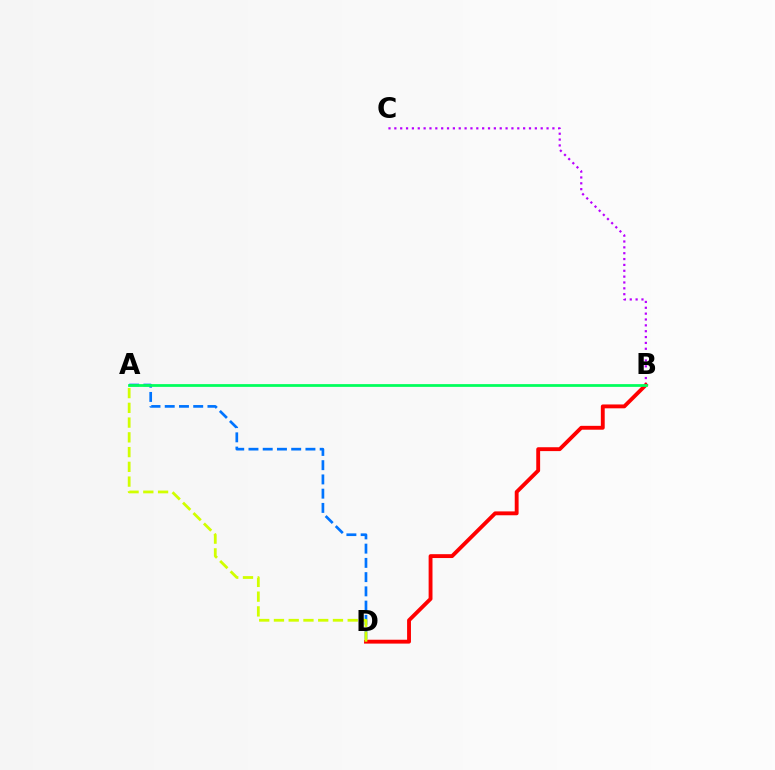{('B', 'C'): [{'color': '#b900ff', 'line_style': 'dotted', 'thickness': 1.59}], ('B', 'D'): [{'color': '#ff0000', 'line_style': 'solid', 'thickness': 2.78}], ('A', 'D'): [{'color': '#0074ff', 'line_style': 'dashed', 'thickness': 1.93}, {'color': '#d1ff00', 'line_style': 'dashed', 'thickness': 2.0}], ('A', 'B'): [{'color': '#00ff5c', 'line_style': 'solid', 'thickness': 1.98}]}